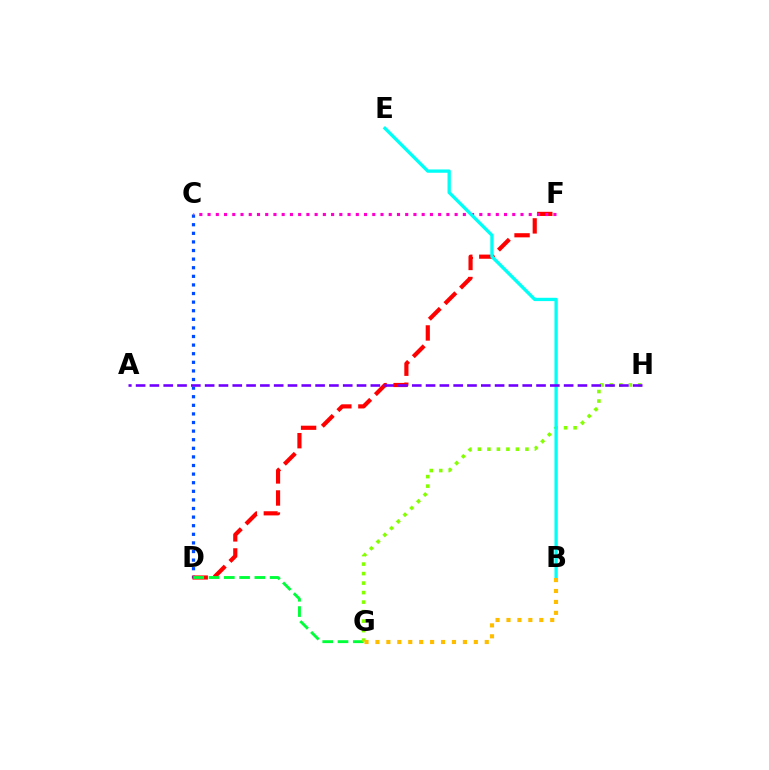{('C', 'D'): [{'color': '#004bff', 'line_style': 'dotted', 'thickness': 2.34}], ('D', 'F'): [{'color': '#ff0000', 'line_style': 'dashed', 'thickness': 3.0}], ('D', 'G'): [{'color': '#00ff39', 'line_style': 'dashed', 'thickness': 2.08}], ('G', 'H'): [{'color': '#84ff00', 'line_style': 'dotted', 'thickness': 2.58}], ('C', 'F'): [{'color': '#ff00cf', 'line_style': 'dotted', 'thickness': 2.24}], ('B', 'E'): [{'color': '#00fff6', 'line_style': 'solid', 'thickness': 2.38}], ('B', 'G'): [{'color': '#ffbd00', 'line_style': 'dotted', 'thickness': 2.97}], ('A', 'H'): [{'color': '#7200ff', 'line_style': 'dashed', 'thickness': 1.88}]}